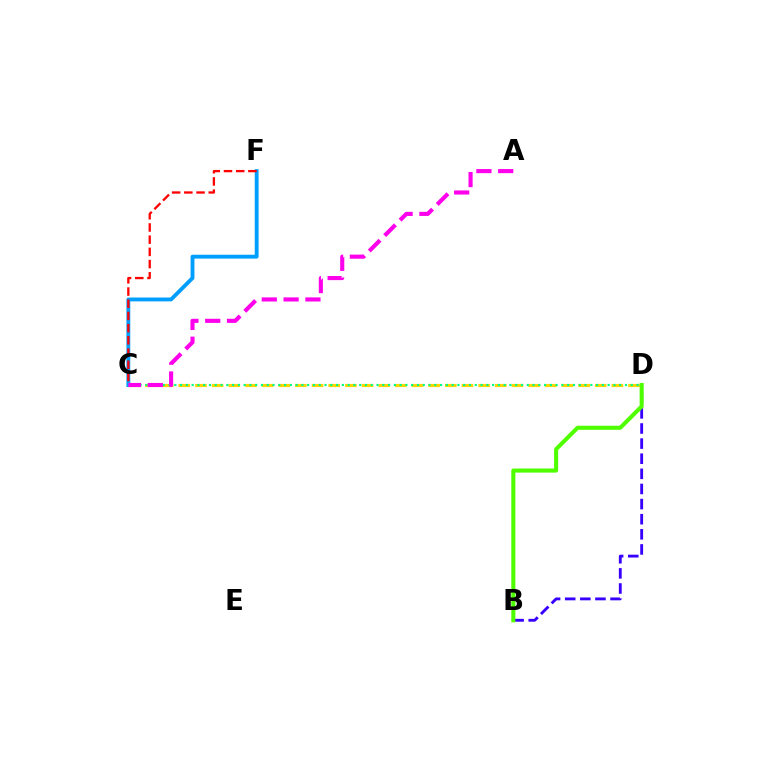{('C', 'D'): [{'color': '#ffd500', 'line_style': 'dashed', 'thickness': 2.26}, {'color': '#00ff86', 'line_style': 'dotted', 'thickness': 1.57}], ('B', 'D'): [{'color': '#3700ff', 'line_style': 'dashed', 'thickness': 2.05}, {'color': '#4fff00', 'line_style': 'solid', 'thickness': 2.94}], ('C', 'F'): [{'color': '#009eff', 'line_style': 'solid', 'thickness': 2.78}, {'color': '#ff0000', 'line_style': 'dashed', 'thickness': 1.66}], ('A', 'C'): [{'color': '#ff00ed', 'line_style': 'dashed', 'thickness': 2.96}]}